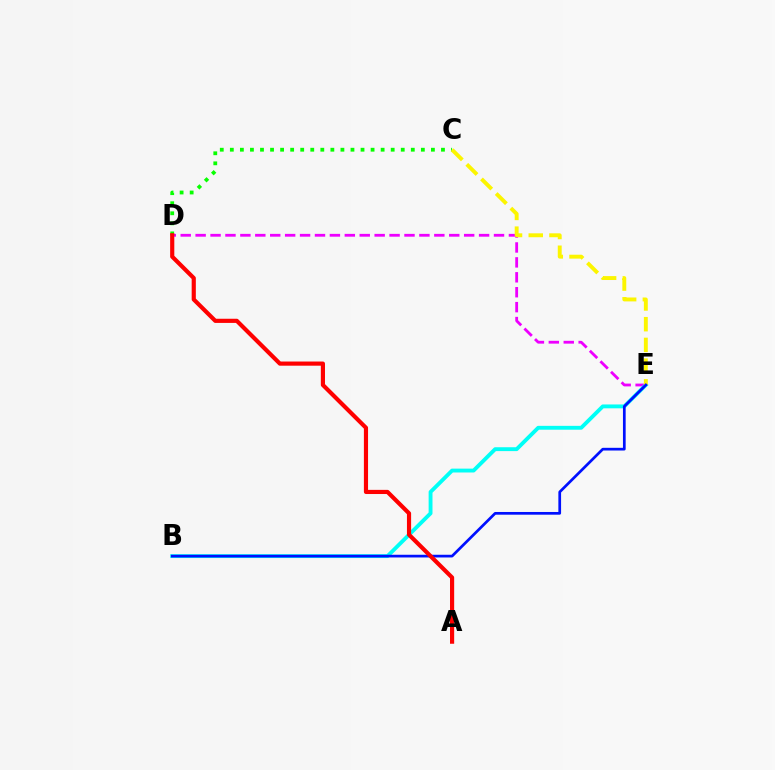{('D', 'E'): [{'color': '#ee00ff', 'line_style': 'dashed', 'thickness': 2.03}], ('B', 'E'): [{'color': '#00fff6', 'line_style': 'solid', 'thickness': 2.78}, {'color': '#0010ff', 'line_style': 'solid', 'thickness': 1.95}], ('C', 'D'): [{'color': '#08ff00', 'line_style': 'dotted', 'thickness': 2.73}], ('C', 'E'): [{'color': '#fcf500', 'line_style': 'dashed', 'thickness': 2.81}], ('A', 'D'): [{'color': '#ff0000', 'line_style': 'solid', 'thickness': 2.99}]}